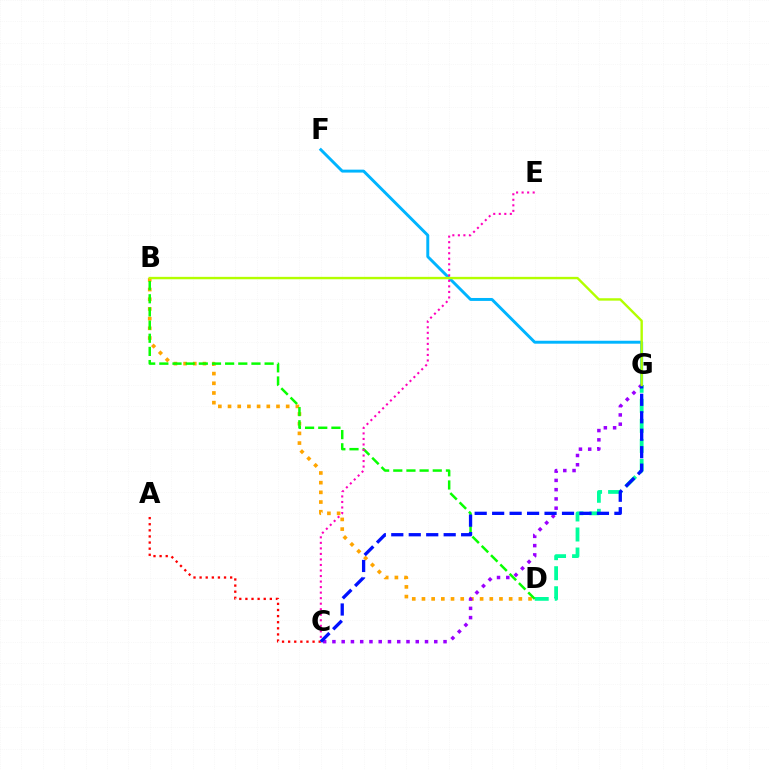{('F', 'G'): [{'color': '#00b5ff', 'line_style': 'solid', 'thickness': 2.11}], ('B', 'D'): [{'color': '#ffa500', 'line_style': 'dotted', 'thickness': 2.63}, {'color': '#08ff00', 'line_style': 'dashed', 'thickness': 1.79}], ('D', 'G'): [{'color': '#00ff9d', 'line_style': 'dashed', 'thickness': 2.72}], ('A', 'C'): [{'color': '#ff0000', 'line_style': 'dotted', 'thickness': 1.66}], ('C', 'G'): [{'color': '#9b00ff', 'line_style': 'dotted', 'thickness': 2.52}, {'color': '#0010ff', 'line_style': 'dashed', 'thickness': 2.37}], ('C', 'E'): [{'color': '#ff00bd', 'line_style': 'dotted', 'thickness': 1.5}], ('B', 'G'): [{'color': '#b3ff00', 'line_style': 'solid', 'thickness': 1.73}]}